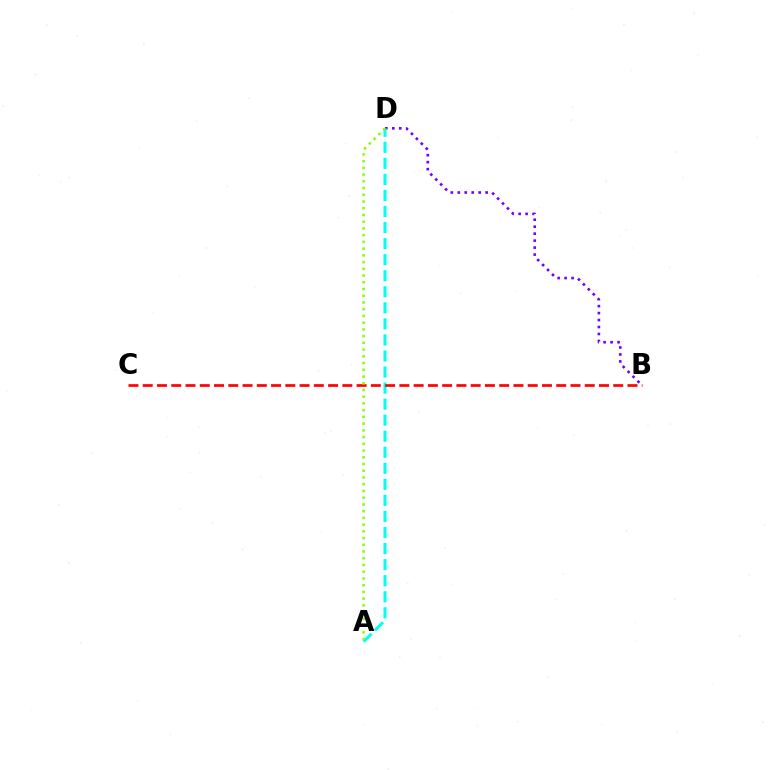{('B', 'D'): [{'color': '#7200ff', 'line_style': 'dotted', 'thickness': 1.89}], ('A', 'D'): [{'color': '#00fff6', 'line_style': 'dashed', 'thickness': 2.18}, {'color': '#84ff00', 'line_style': 'dotted', 'thickness': 1.83}], ('B', 'C'): [{'color': '#ff0000', 'line_style': 'dashed', 'thickness': 1.94}]}